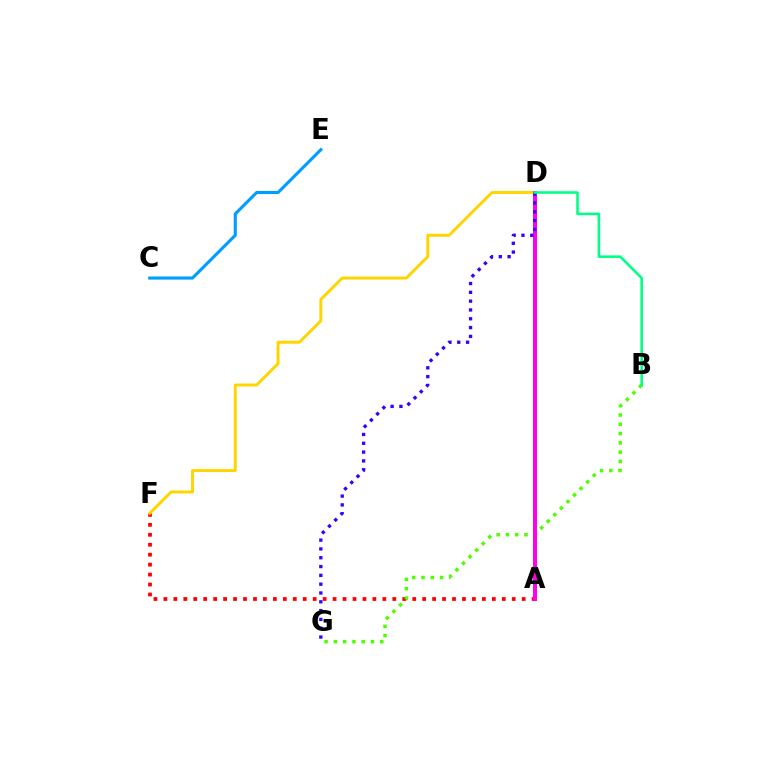{('A', 'F'): [{'color': '#ff0000', 'line_style': 'dotted', 'thickness': 2.7}], ('B', 'G'): [{'color': '#4fff00', 'line_style': 'dotted', 'thickness': 2.52}], ('D', 'F'): [{'color': '#ffd500', 'line_style': 'solid', 'thickness': 2.13}], ('A', 'D'): [{'color': '#ff00ed', 'line_style': 'solid', 'thickness': 2.87}], ('D', 'G'): [{'color': '#3700ff', 'line_style': 'dotted', 'thickness': 2.39}], ('C', 'E'): [{'color': '#009eff', 'line_style': 'solid', 'thickness': 2.24}], ('B', 'D'): [{'color': '#00ff86', 'line_style': 'solid', 'thickness': 1.85}]}